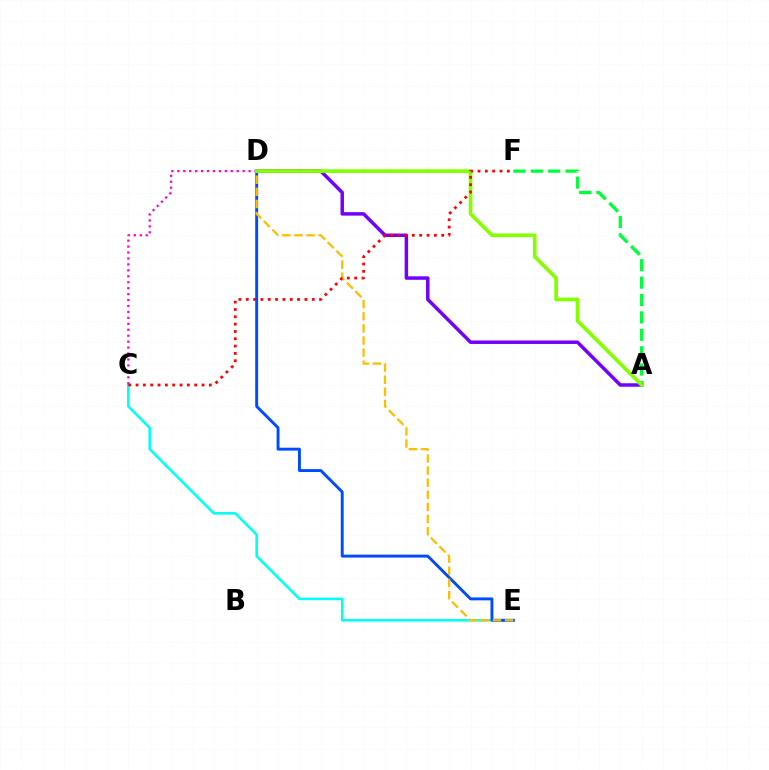{('A', 'F'): [{'color': '#00ff39', 'line_style': 'dashed', 'thickness': 2.36}], ('C', 'E'): [{'color': '#00fff6', 'line_style': 'solid', 'thickness': 1.85}], ('A', 'D'): [{'color': '#7200ff', 'line_style': 'solid', 'thickness': 2.51}, {'color': '#84ff00', 'line_style': 'solid', 'thickness': 2.65}], ('D', 'E'): [{'color': '#004bff', 'line_style': 'solid', 'thickness': 2.1}, {'color': '#ffbd00', 'line_style': 'dashed', 'thickness': 1.65}], ('C', 'D'): [{'color': '#ff00cf', 'line_style': 'dotted', 'thickness': 1.61}], ('C', 'F'): [{'color': '#ff0000', 'line_style': 'dotted', 'thickness': 1.99}]}